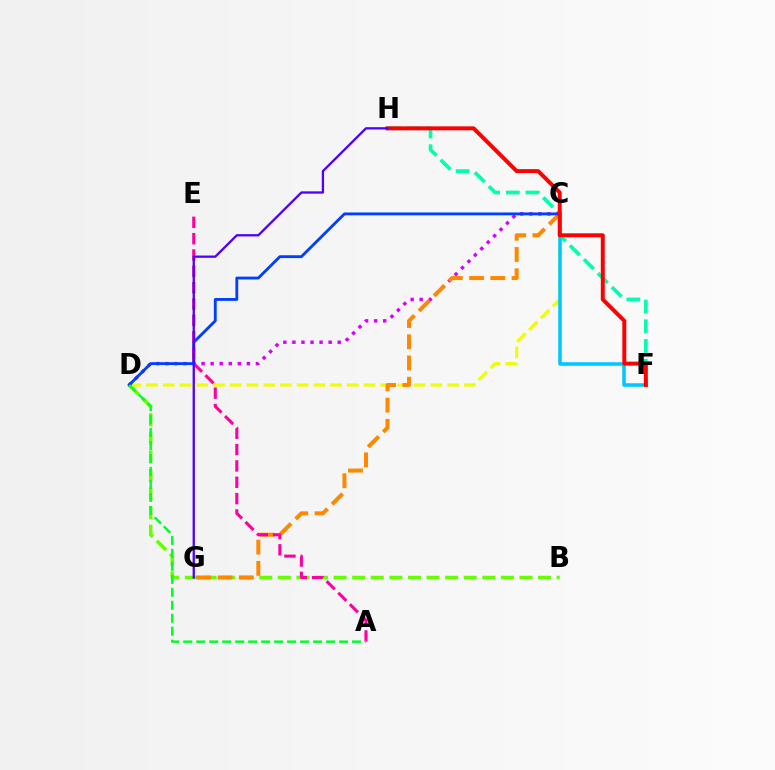{('B', 'D'): [{'color': '#66ff00', 'line_style': 'dashed', 'thickness': 2.53}], ('F', 'H'): [{'color': '#00ffaf', 'line_style': 'dashed', 'thickness': 2.67}, {'color': '#ff0000', 'line_style': 'solid', 'thickness': 2.85}], ('C', 'D'): [{'color': '#eeff00', 'line_style': 'dashed', 'thickness': 2.27}, {'color': '#d600ff', 'line_style': 'dotted', 'thickness': 2.46}, {'color': '#003fff', 'line_style': 'solid', 'thickness': 2.05}], ('C', 'G'): [{'color': '#ff8800', 'line_style': 'dashed', 'thickness': 2.88}], ('A', 'E'): [{'color': '#ff00a0', 'line_style': 'dashed', 'thickness': 2.22}], ('C', 'F'): [{'color': '#00c7ff', 'line_style': 'solid', 'thickness': 2.56}], ('G', 'H'): [{'color': '#4f00ff', 'line_style': 'solid', 'thickness': 1.65}], ('A', 'D'): [{'color': '#00ff27', 'line_style': 'dashed', 'thickness': 1.76}]}